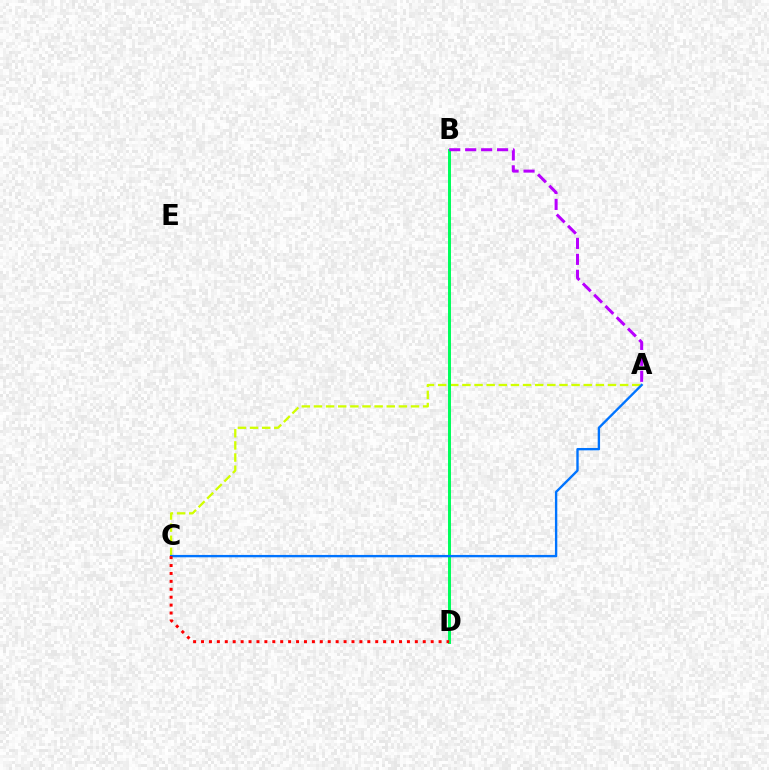{('A', 'C'): [{'color': '#d1ff00', 'line_style': 'dashed', 'thickness': 1.65}, {'color': '#0074ff', 'line_style': 'solid', 'thickness': 1.7}], ('B', 'D'): [{'color': '#00ff5c', 'line_style': 'solid', 'thickness': 2.14}], ('A', 'B'): [{'color': '#b900ff', 'line_style': 'dashed', 'thickness': 2.17}], ('C', 'D'): [{'color': '#ff0000', 'line_style': 'dotted', 'thickness': 2.15}]}